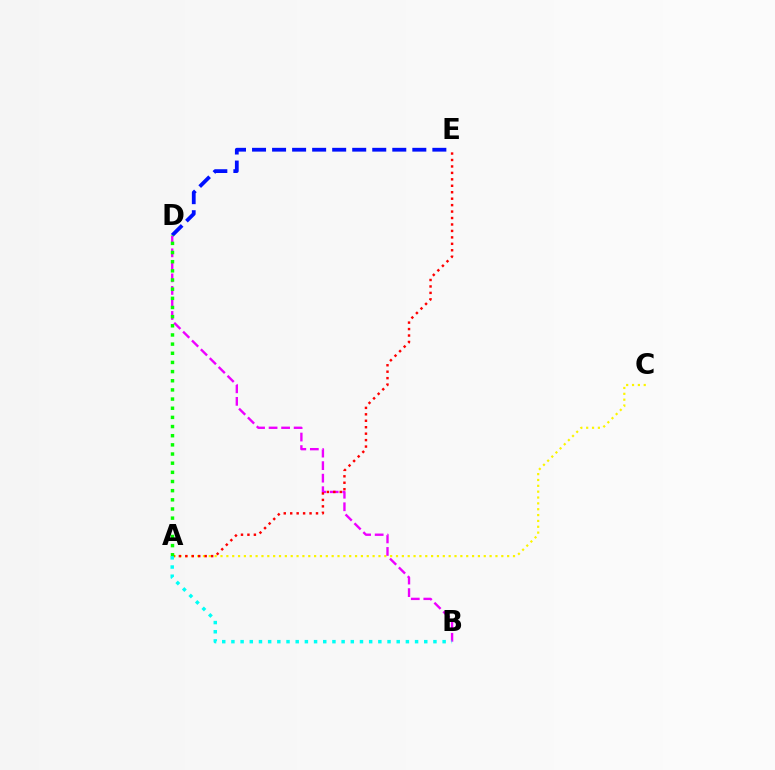{('A', 'C'): [{'color': '#fcf500', 'line_style': 'dotted', 'thickness': 1.59}], ('B', 'D'): [{'color': '#ee00ff', 'line_style': 'dashed', 'thickness': 1.7}], ('A', 'E'): [{'color': '#ff0000', 'line_style': 'dotted', 'thickness': 1.75}], ('D', 'E'): [{'color': '#0010ff', 'line_style': 'dashed', 'thickness': 2.72}], ('A', 'D'): [{'color': '#08ff00', 'line_style': 'dotted', 'thickness': 2.49}], ('A', 'B'): [{'color': '#00fff6', 'line_style': 'dotted', 'thickness': 2.5}]}